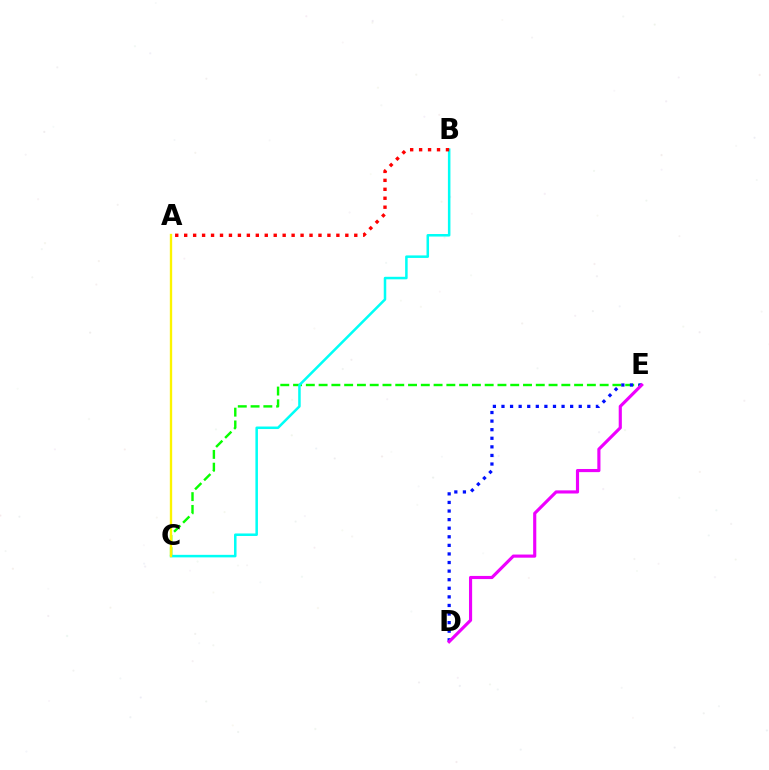{('C', 'E'): [{'color': '#08ff00', 'line_style': 'dashed', 'thickness': 1.74}], ('B', 'C'): [{'color': '#00fff6', 'line_style': 'solid', 'thickness': 1.82}], ('D', 'E'): [{'color': '#0010ff', 'line_style': 'dotted', 'thickness': 2.33}, {'color': '#ee00ff', 'line_style': 'solid', 'thickness': 2.26}], ('A', 'B'): [{'color': '#ff0000', 'line_style': 'dotted', 'thickness': 2.43}], ('A', 'C'): [{'color': '#fcf500', 'line_style': 'solid', 'thickness': 1.69}]}